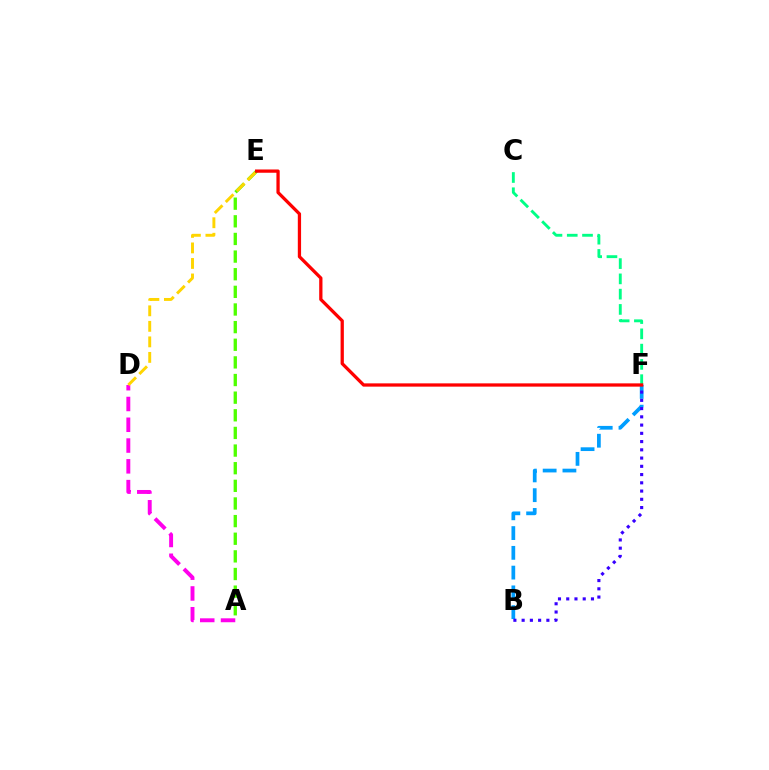{('A', 'E'): [{'color': '#4fff00', 'line_style': 'dashed', 'thickness': 2.4}], ('B', 'F'): [{'color': '#009eff', 'line_style': 'dashed', 'thickness': 2.69}, {'color': '#3700ff', 'line_style': 'dotted', 'thickness': 2.24}], ('A', 'D'): [{'color': '#ff00ed', 'line_style': 'dashed', 'thickness': 2.82}], ('C', 'F'): [{'color': '#00ff86', 'line_style': 'dashed', 'thickness': 2.07}], ('D', 'E'): [{'color': '#ffd500', 'line_style': 'dashed', 'thickness': 2.11}], ('E', 'F'): [{'color': '#ff0000', 'line_style': 'solid', 'thickness': 2.35}]}